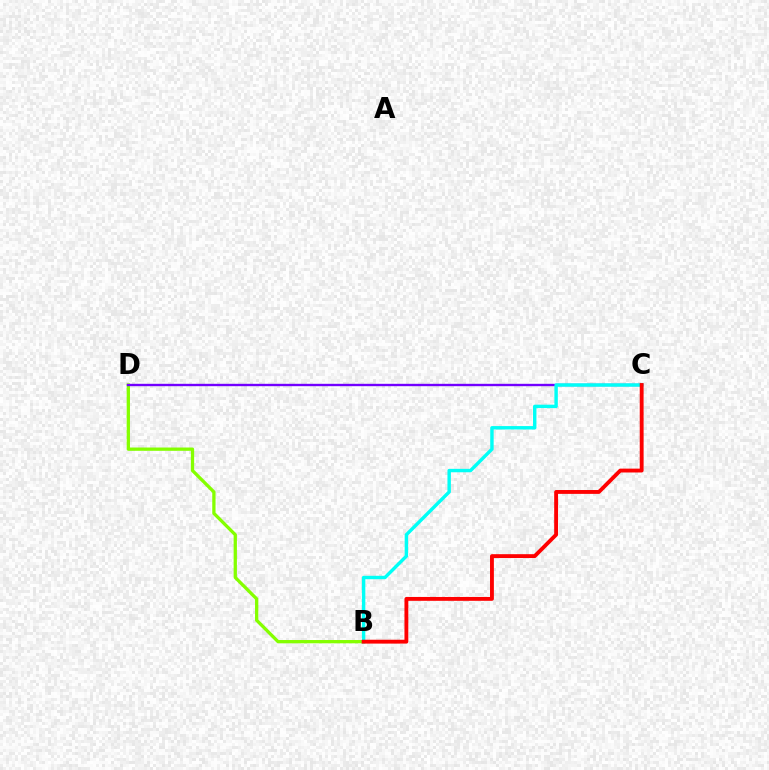{('B', 'D'): [{'color': '#84ff00', 'line_style': 'solid', 'thickness': 2.36}], ('C', 'D'): [{'color': '#7200ff', 'line_style': 'solid', 'thickness': 1.71}], ('B', 'C'): [{'color': '#00fff6', 'line_style': 'solid', 'thickness': 2.46}, {'color': '#ff0000', 'line_style': 'solid', 'thickness': 2.78}]}